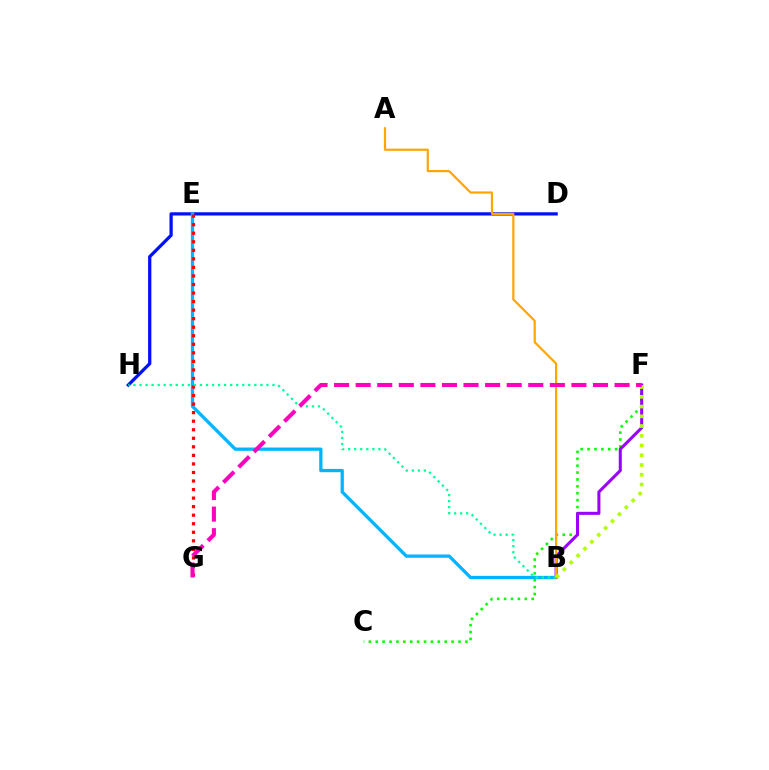{('D', 'H'): [{'color': '#0010ff', 'line_style': 'solid', 'thickness': 2.34}], ('B', 'E'): [{'color': '#00b5ff', 'line_style': 'solid', 'thickness': 2.37}], ('C', 'F'): [{'color': '#08ff00', 'line_style': 'dotted', 'thickness': 1.87}], ('B', 'F'): [{'color': '#9b00ff', 'line_style': 'solid', 'thickness': 2.19}, {'color': '#b3ff00', 'line_style': 'dotted', 'thickness': 2.65}], ('E', 'G'): [{'color': '#ff0000', 'line_style': 'dotted', 'thickness': 2.32}], ('A', 'B'): [{'color': '#ffa500', 'line_style': 'solid', 'thickness': 1.57}], ('B', 'H'): [{'color': '#00ff9d', 'line_style': 'dotted', 'thickness': 1.64}], ('F', 'G'): [{'color': '#ff00bd', 'line_style': 'dashed', 'thickness': 2.93}]}